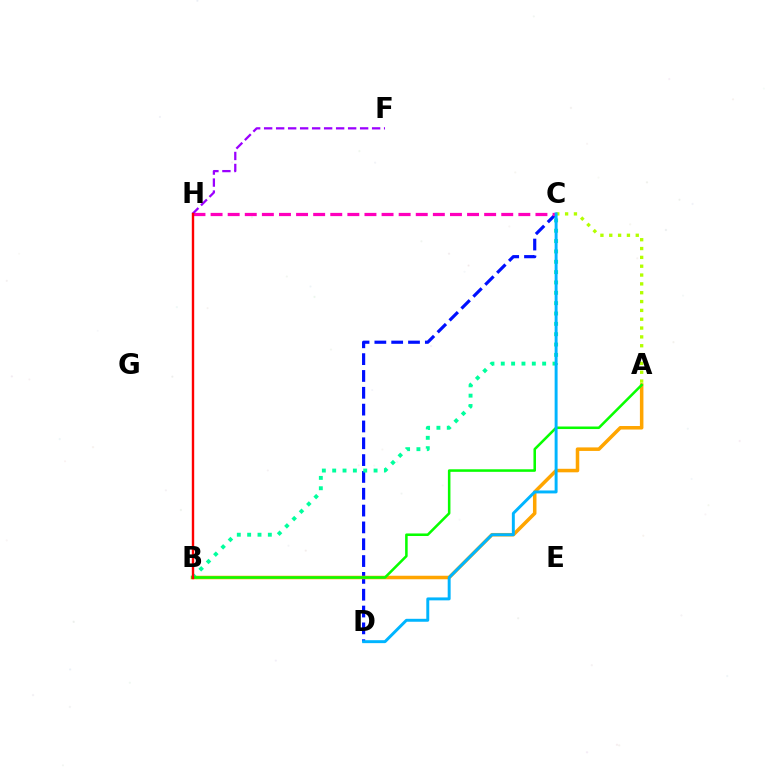{('C', 'D'): [{'color': '#0010ff', 'line_style': 'dashed', 'thickness': 2.29}, {'color': '#00b5ff', 'line_style': 'solid', 'thickness': 2.12}], ('A', 'B'): [{'color': '#ffa500', 'line_style': 'solid', 'thickness': 2.54}, {'color': '#08ff00', 'line_style': 'solid', 'thickness': 1.83}], ('B', 'C'): [{'color': '#00ff9d', 'line_style': 'dotted', 'thickness': 2.81}], ('C', 'H'): [{'color': '#ff00bd', 'line_style': 'dashed', 'thickness': 2.32}], ('F', 'H'): [{'color': '#9b00ff', 'line_style': 'dashed', 'thickness': 1.63}], ('A', 'C'): [{'color': '#b3ff00', 'line_style': 'dotted', 'thickness': 2.4}], ('B', 'H'): [{'color': '#ff0000', 'line_style': 'solid', 'thickness': 1.72}]}